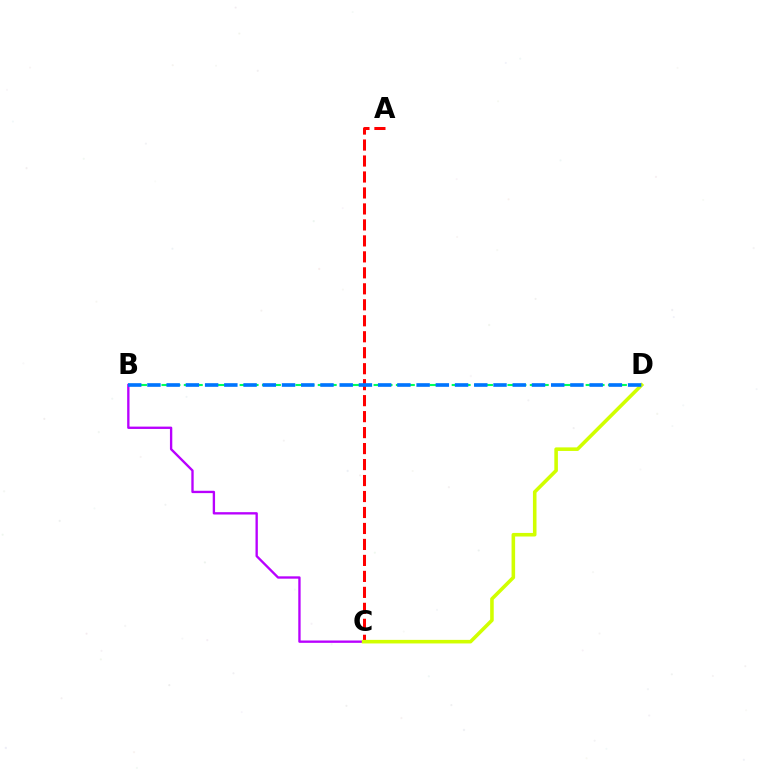{('A', 'C'): [{'color': '#ff0000', 'line_style': 'dashed', 'thickness': 2.17}], ('B', 'D'): [{'color': '#00ff5c', 'line_style': 'dashed', 'thickness': 1.52}, {'color': '#0074ff', 'line_style': 'dashed', 'thickness': 2.61}], ('B', 'C'): [{'color': '#b900ff', 'line_style': 'solid', 'thickness': 1.69}], ('C', 'D'): [{'color': '#d1ff00', 'line_style': 'solid', 'thickness': 2.57}]}